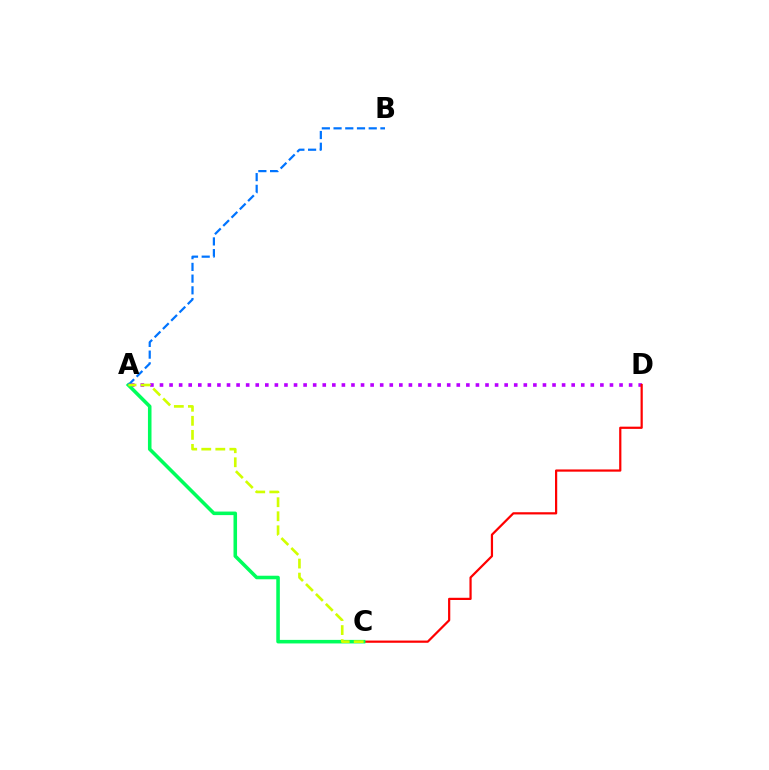{('A', 'D'): [{'color': '#b900ff', 'line_style': 'dotted', 'thickness': 2.6}], ('C', 'D'): [{'color': '#ff0000', 'line_style': 'solid', 'thickness': 1.6}], ('A', 'C'): [{'color': '#00ff5c', 'line_style': 'solid', 'thickness': 2.56}, {'color': '#d1ff00', 'line_style': 'dashed', 'thickness': 1.91}], ('A', 'B'): [{'color': '#0074ff', 'line_style': 'dashed', 'thickness': 1.59}]}